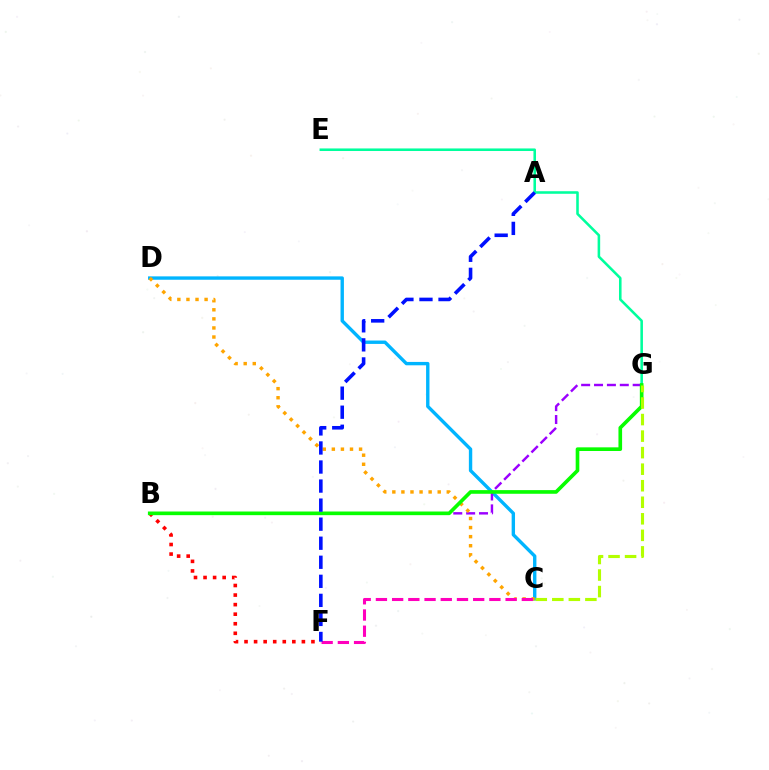{('C', 'D'): [{'color': '#00b5ff', 'line_style': 'solid', 'thickness': 2.43}, {'color': '#ffa500', 'line_style': 'dotted', 'thickness': 2.47}], ('B', 'G'): [{'color': '#9b00ff', 'line_style': 'dashed', 'thickness': 1.75}, {'color': '#08ff00', 'line_style': 'solid', 'thickness': 2.63}], ('E', 'G'): [{'color': '#00ff9d', 'line_style': 'solid', 'thickness': 1.85}], ('B', 'F'): [{'color': '#ff0000', 'line_style': 'dotted', 'thickness': 2.6}], ('C', 'F'): [{'color': '#ff00bd', 'line_style': 'dashed', 'thickness': 2.2}], ('C', 'G'): [{'color': '#b3ff00', 'line_style': 'dashed', 'thickness': 2.25}], ('A', 'F'): [{'color': '#0010ff', 'line_style': 'dashed', 'thickness': 2.59}]}